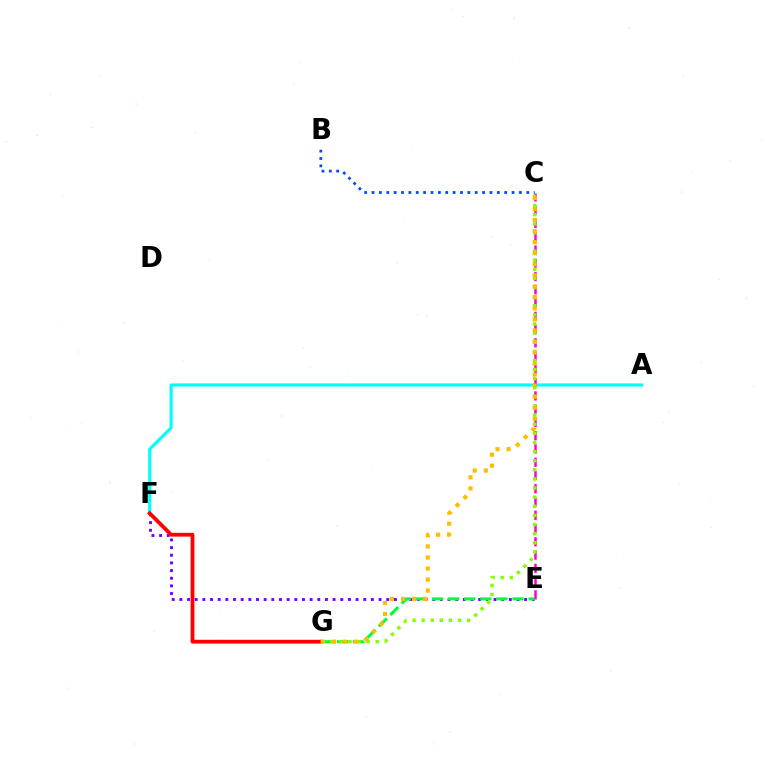{('A', 'F'): [{'color': '#00fff6', 'line_style': 'solid', 'thickness': 2.27}], ('C', 'E'): [{'color': '#ff00cf', 'line_style': 'dashed', 'thickness': 1.8}], ('E', 'F'): [{'color': '#7200ff', 'line_style': 'dotted', 'thickness': 2.08}], ('F', 'G'): [{'color': '#ff0000', 'line_style': 'solid', 'thickness': 2.72}], ('E', 'G'): [{'color': '#00ff39', 'line_style': 'dashed', 'thickness': 2.19}], ('C', 'G'): [{'color': '#84ff00', 'line_style': 'dotted', 'thickness': 2.48}, {'color': '#ffbd00', 'line_style': 'dotted', 'thickness': 3.0}], ('B', 'C'): [{'color': '#004bff', 'line_style': 'dotted', 'thickness': 2.0}]}